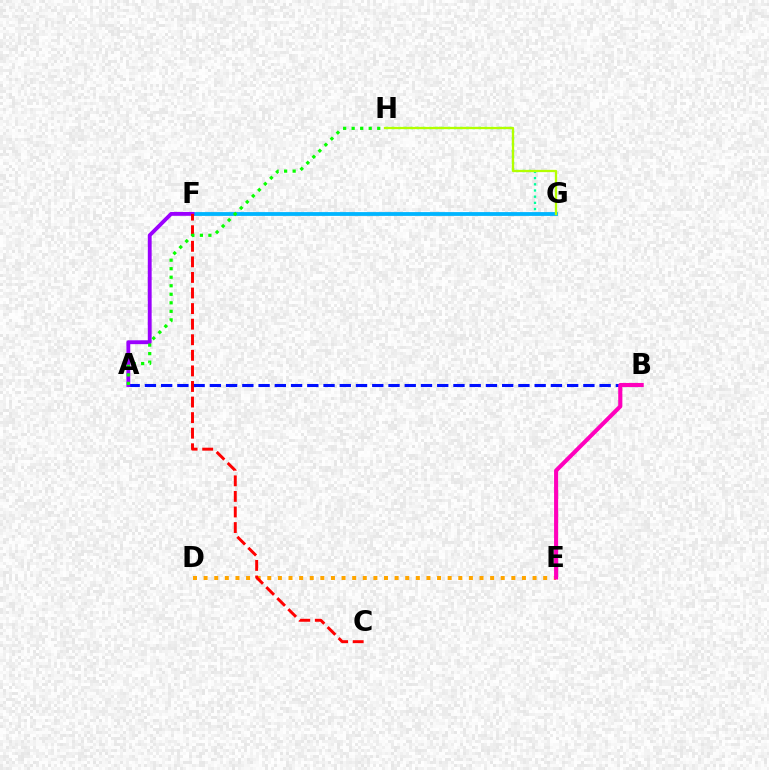{('G', 'H'): [{'color': '#00ff9d', 'line_style': 'dotted', 'thickness': 1.68}, {'color': '#b3ff00', 'line_style': 'solid', 'thickness': 1.64}], ('A', 'B'): [{'color': '#0010ff', 'line_style': 'dashed', 'thickness': 2.21}], ('F', 'G'): [{'color': '#00b5ff', 'line_style': 'solid', 'thickness': 2.74}], ('A', 'F'): [{'color': '#9b00ff', 'line_style': 'solid', 'thickness': 2.77}], ('D', 'E'): [{'color': '#ffa500', 'line_style': 'dotted', 'thickness': 2.88}], ('C', 'F'): [{'color': '#ff0000', 'line_style': 'dashed', 'thickness': 2.12}], ('B', 'E'): [{'color': '#ff00bd', 'line_style': 'solid', 'thickness': 2.95}], ('A', 'H'): [{'color': '#08ff00', 'line_style': 'dotted', 'thickness': 2.32}]}